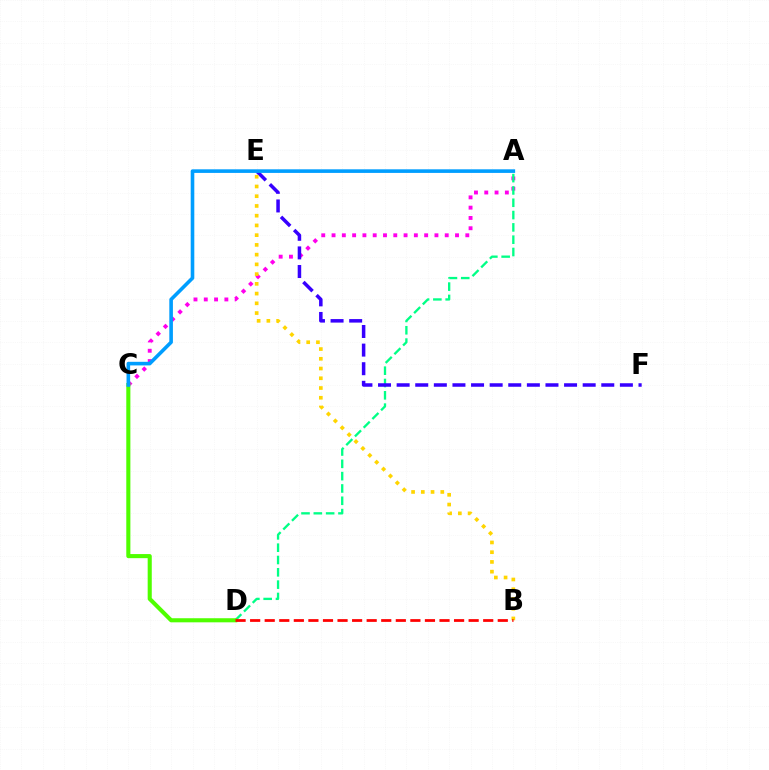{('A', 'C'): [{'color': '#ff00ed', 'line_style': 'dotted', 'thickness': 2.8}, {'color': '#009eff', 'line_style': 'solid', 'thickness': 2.6}], ('A', 'D'): [{'color': '#00ff86', 'line_style': 'dashed', 'thickness': 1.67}], ('E', 'F'): [{'color': '#3700ff', 'line_style': 'dashed', 'thickness': 2.53}], ('C', 'D'): [{'color': '#4fff00', 'line_style': 'solid', 'thickness': 2.94}], ('B', 'E'): [{'color': '#ffd500', 'line_style': 'dotted', 'thickness': 2.65}], ('B', 'D'): [{'color': '#ff0000', 'line_style': 'dashed', 'thickness': 1.98}]}